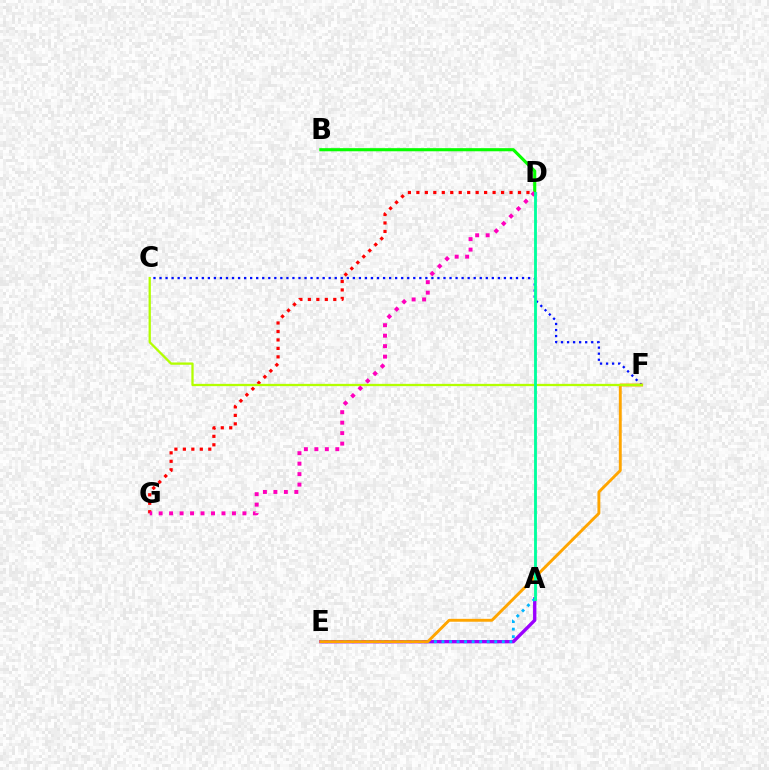{('C', 'F'): [{'color': '#0010ff', 'line_style': 'dotted', 'thickness': 1.64}, {'color': '#b3ff00', 'line_style': 'solid', 'thickness': 1.65}], ('D', 'G'): [{'color': '#ff0000', 'line_style': 'dotted', 'thickness': 2.3}, {'color': '#ff00bd', 'line_style': 'dotted', 'thickness': 2.84}], ('A', 'E'): [{'color': '#9b00ff', 'line_style': 'solid', 'thickness': 2.41}, {'color': '#00b5ff', 'line_style': 'dotted', 'thickness': 2.05}], ('B', 'D'): [{'color': '#08ff00', 'line_style': 'solid', 'thickness': 2.24}], ('E', 'F'): [{'color': '#ffa500', 'line_style': 'solid', 'thickness': 2.09}], ('A', 'D'): [{'color': '#00ff9d', 'line_style': 'solid', 'thickness': 2.05}]}